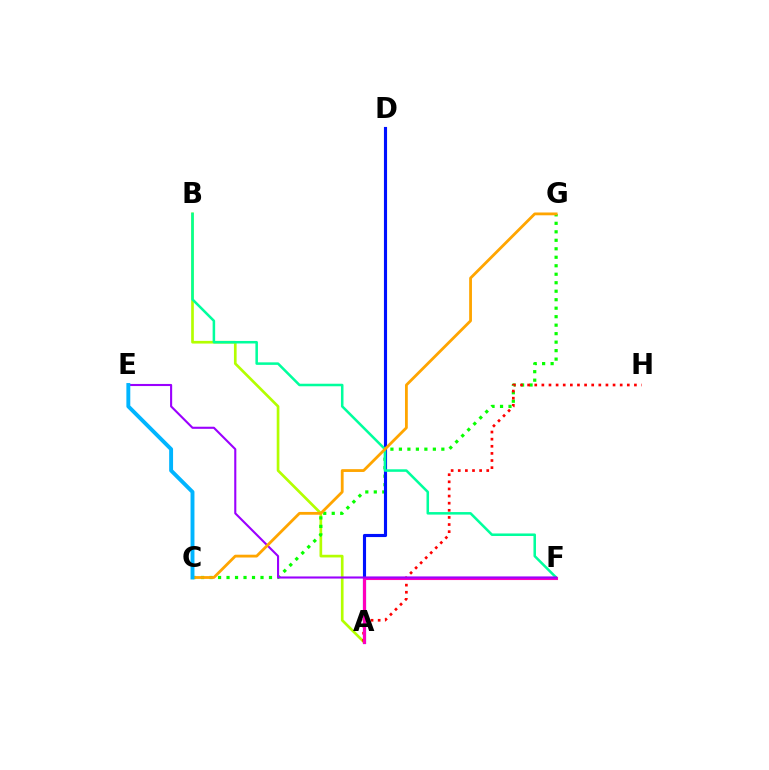{('A', 'B'): [{'color': '#b3ff00', 'line_style': 'solid', 'thickness': 1.93}], ('C', 'G'): [{'color': '#08ff00', 'line_style': 'dotted', 'thickness': 2.31}, {'color': '#ffa500', 'line_style': 'solid', 'thickness': 2.02}], ('A', 'D'): [{'color': '#0010ff', 'line_style': 'solid', 'thickness': 2.25}], ('A', 'H'): [{'color': '#ff0000', 'line_style': 'dotted', 'thickness': 1.93}], ('B', 'F'): [{'color': '#00ff9d', 'line_style': 'solid', 'thickness': 1.82}], ('A', 'F'): [{'color': '#ff00bd', 'line_style': 'solid', 'thickness': 2.23}], ('E', 'F'): [{'color': '#9b00ff', 'line_style': 'solid', 'thickness': 1.51}], ('C', 'E'): [{'color': '#00b5ff', 'line_style': 'solid', 'thickness': 2.81}]}